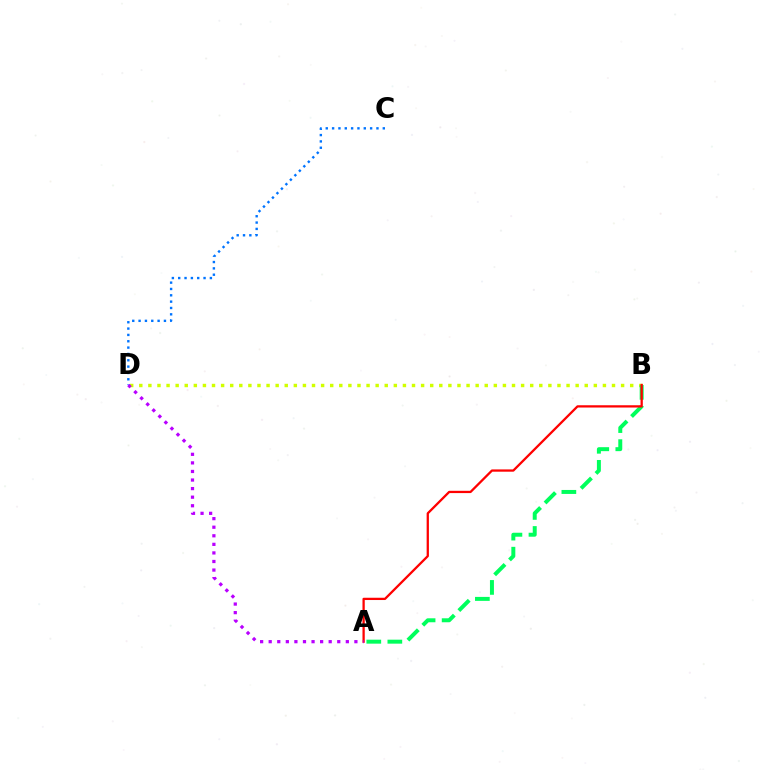{('B', 'D'): [{'color': '#d1ff00', 'line_style': 'dotted', 'thickness': 2.47}], ('C', 'D'): [{'color': '#0074ff', 'line_style': 'dotted', 'thickness': 1.72}], ('A', 'B'): [{'color': '#00ff5c', 'line_style': 'dashed', 'thickness': 2.86}, {'color': '#ff0000', 'line_style': 'solid', 'thickness': 1.64}], ('A', 'D'): [{'color': '#b900ff', 'line_style': 'dotted', 'thickness': 2.33}]}